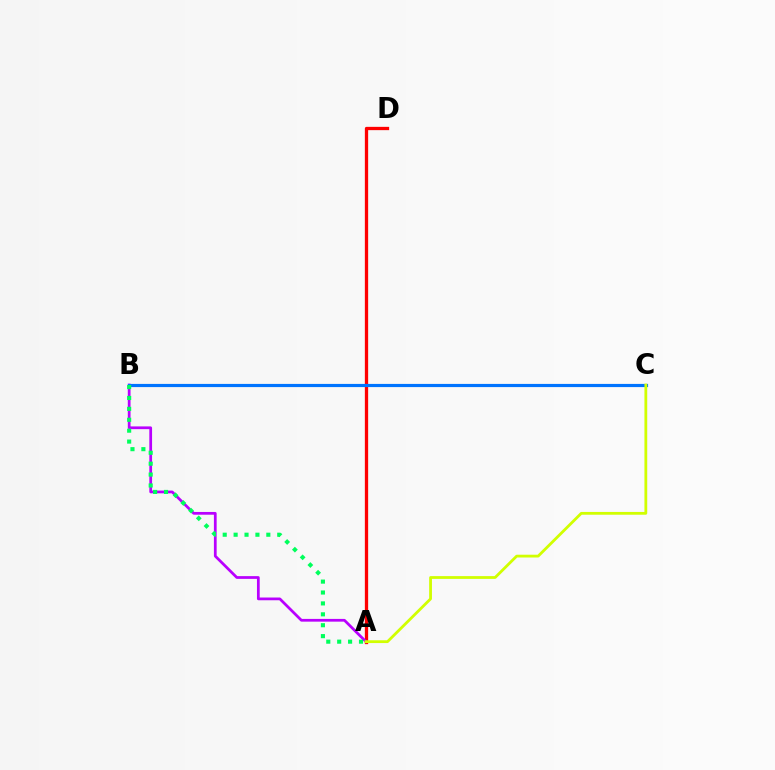{('A', 'D'): [{'color': '#ff0000', 'line_style': 'solid', 'thickness': 2.37}], ('A', 'B'): [{'color': '#b900ff', 'line_style': 'solid', 'thickness': 1.98}, {'color': '#00ff5c', 'line_style': 'dotted', 'thickness': 2.96}], ('B', 'C'): [{'color': '#0074ff', 'line_style': 'solid', 'thickness': 2.29}], ('A', 'C'): [{'color': '#d1ff00', 'line_style': 'solid', 'thickness': 2.01}]}